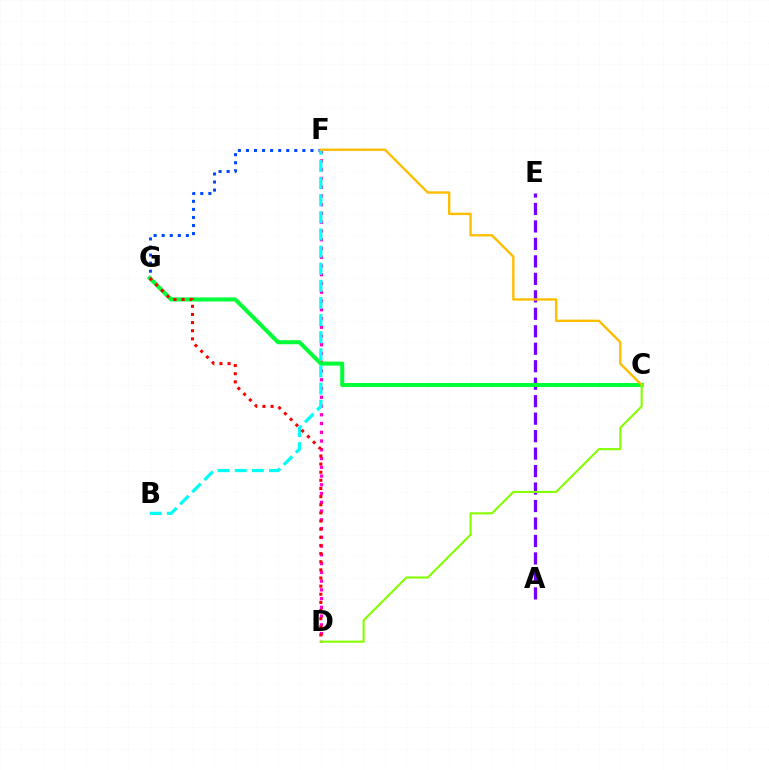{('A', 'E'): [{'color': '#7200ff', 'line_style': 'dashed', 'thickness': 2.37}], ('F', 'G'): [{'color': '#004bff', 'line_style': 'dotted', 'thickness': 2.19}], ('D', 'F'): [{'color': '#ff00cf', 'line_style': 'dotted', 'thickness': 2.38}], ('C', 'G'): [{'color': '#00ff39', 'line_style': 'solid', 'thickness': 2.91}], ('B', 'F'): [{'color': '#00fff6', 'line_style': 'dashed', 'thickness': 2.33}], ('D', 'G'): [{'color': '#ff0000', 'line_style': 'dotted', 'thickness': 2.21}], ('C', 'F'): [{'color': '#ffbd00', 'line_style': 'solid', 'thickness': 1.71}], ('C', 'D'): [{'color': '#84ff00', 'line_style': 'solid', 'thickness': 1.52}]}